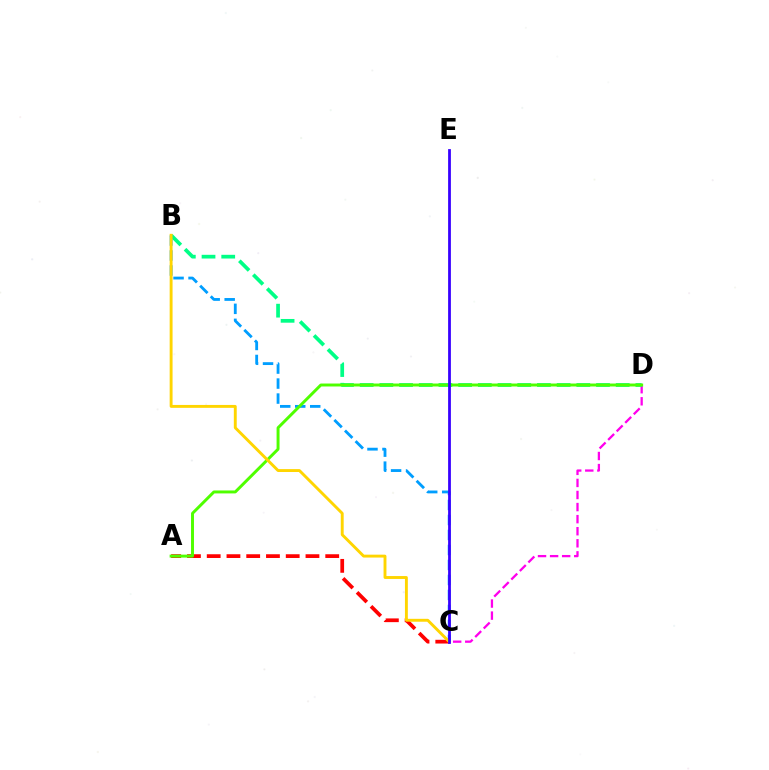{('B', 'C'): [{'color': '#009eff', 'line_style': 'dashed', 'thickness': 2.04}, {'color': '#ffd500', 'line_style': 'solid', 'thickness': 2.09}], ('C', 'D'): [{'color': '#ff00ed', 'line_style': 'dashed', 'thickness': 1.64}], ('B', 'D'): [{'color': '#00ff86', 'line_style': 'dashed', 'thickness': 2.68}], ('A', 'C'): [{'color': '#ff0000', 'line_style': 'dashed', 'thickness': 2.68}], ('A', 'D'): [{'color': '#4fff00', 'line_style': 'solid', 'thickness': 2.12}], ('C', 'E'): [{'color': '#3700ff', 'line_style': 'solid', 'thickness': 2.0}]}